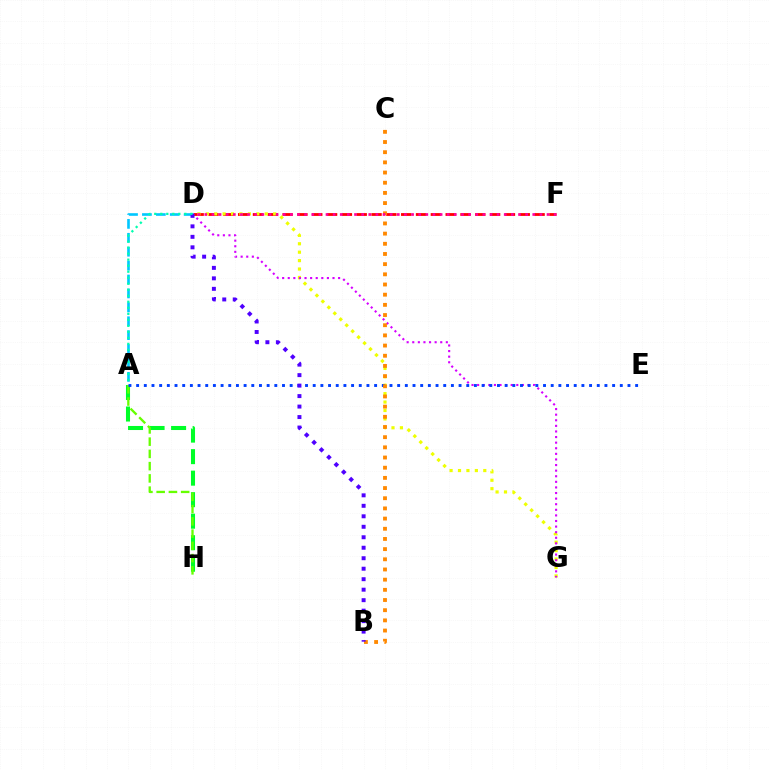{('D', 'F'): [{'color': '#ff0000', 'line_style': 'dashed', 'thickness': 2.01}, {'color': '#ff00a0', 'line_style': 'dotted', 'thickness': 1.94}], ('D', 'G'): [{'color': '#eeff00', 'line_style': 'dotted', 'thickness': 2.29}, {'color': '#d600ff', 'line_style': 'dotted', 'thickness': 1.52}], ('A', 'H'): [{'color': '#00ff27', 'line_style': 'dashed', 'thickness': 2.92}, {'color': '#66ff00', 'line_style': 'dashed', 'thickness': 1.66}], ('A', 'E'): [{'color': '#003fff', 'line_style': 'dotted', 'thickness': 2.09}], ('B', 'C'): [{'color': '#ff8800', 'line_style': 'dotted', 'thickness': 2.77}], ('A', 'D'): [{'color': '#00c7ff', 'line_style': 'dashed', 'thickness': 1.89}, {'color': '#00ffaf', 'line_style': 'dotted', 'thickness': 1.63}], ('B', 'D'): [{'color': '#4f00ff', 'line_style': 'dotted', 'thickness': 2.85}]}